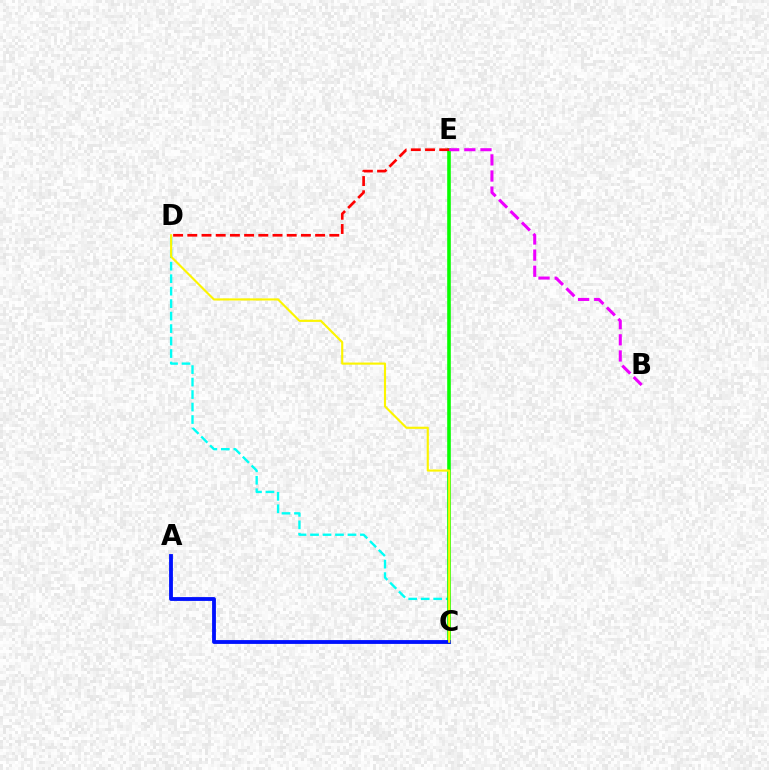{('C', 'D'): [{'color': '#00fff6', 'line_style': 'dashed', 'thickness': 1.7}, {'color': '#fcf500', 'line_style': 'solid', 'thickness': 1.54}], ('C', 'E'): [{'color': '#08ff00', 'line_style': 'solid', 'thickness': 2.59}], ('A', 'C'): [{'color': '#0010ff', 'line_style': 'solid', 'thickness': 2.76}], ('D', 'E'): [{'color': '#ff0000', 'line_style': 'dashed', 'thickness': 1.93}], ('B', 'E'): [{'color': '#ee00ff', 'line_style': 'dashed', 'thickness': 2.19}]}